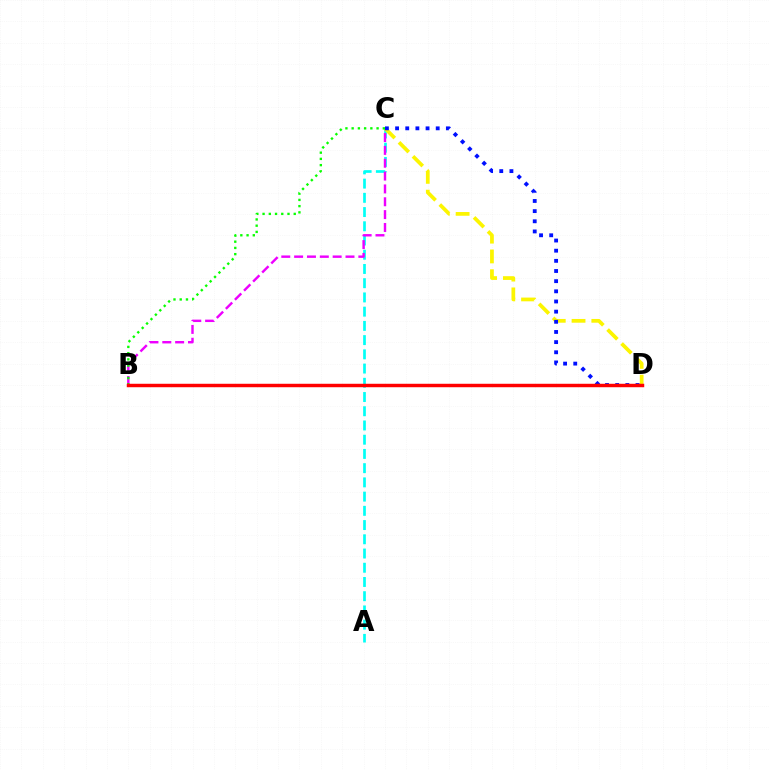{('A', 'C'): [{'color': '#00fff6', 'line_style': 'dashed', 'thickness': 1.93}], ('C', 'D'): [{'color': '#fcf500', 'line_style': 'dashed', 'thickness': 2.69}, {'color': '#0010ff', 'line_style': 'dotted', 'thickness': 2.76}], ('B', 'C'): [{'color': '#ee00ff', 'line_style': 'dashed', 'thickness': 1.74}, {'color': '#08ff00', 'line_style': 'dotted', 'thickness': 1.69}], ('B', 'D'): [{'color': '#ff0000', 'line_style': 'solid', 'thickness': 2.49}]}